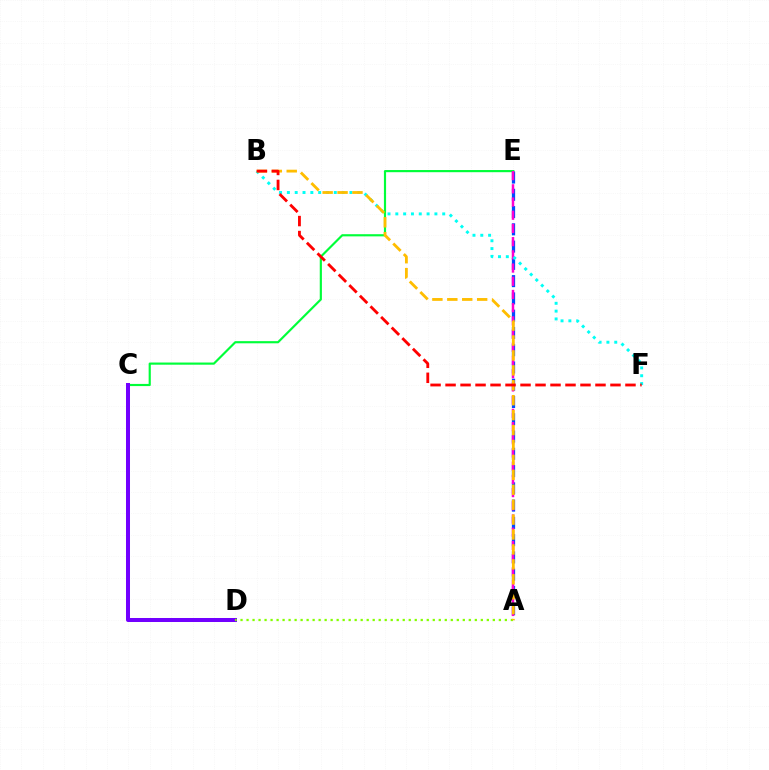{('A', 'E'): [{'color': '#004bff', 'line_style': 'dashed', 'thickness': 2.35}, {'color': '#ff00cf', 'line_style': 'dashed', 'thickness': 1.79}], ('C', 'E'): [{'color': '#00ff39', 'line_style': 'solid', 'thickness': 1.56}], ('C', 'D'): [{'color': '#7200ff', 'line_style': 'solid', 'thickness': 2.89}], ('B', 'F'): [{'color': '#00fff6', 'line_style': 'dotted', 'thickness': 2.12}, {'color': '#ff0000', 'line_style': 'dashed', 'thickness': 2.04}], ('A', 'D'): [{'color': '#84ff00', 'line_style': 'dotted', 'thickness': 1.63}], ('A', 'B'): [{'color': '#ffbd00', 'line_style': 'dashed', 'thickness': 2.03}]}